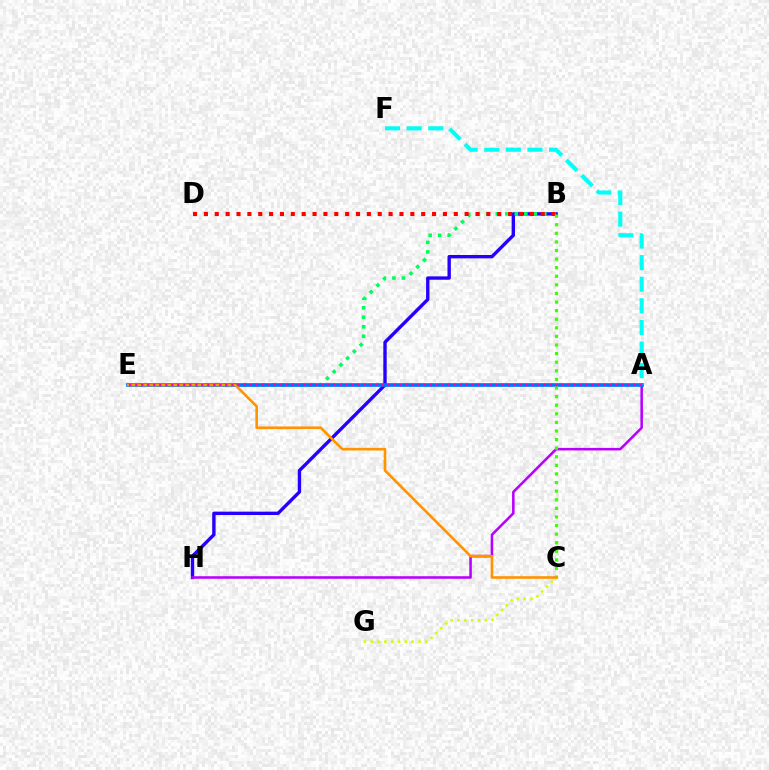{('B', 'H'): [{'color': '#2500ff', 'line_style': 'solid', 'thickness': 2.43}], ('A', 'H'): [{'color': '#b900ff', 'line_style': 'solid', 'thickness': 1.84}], ('B', 'E'): [{'color': '#00ff5c', 'line_style': 'dotted', 'thickness': 2.58}], ('C', 'G'): [{'color': '#d1ff00', 'line_style': 'dotted', 'thickness': 1.86}], ('B', 'D'): [{'color': '#ff0000', 'line_style': 'dotted', 'thickness': 2.95}], ('A', 'E'): [{'color': '#0074ff', 'line_style': 'solid', 'thickness': 2.65}, {'color': '#ff00ac', 'line_style': 'dotted', 'thickness': 1.63}], ('B', 'C'): [{'color': '#3dff00', 'line_style': 'dotted', 'thickness': 2.34}], ('C', 'E'): [{'color': '#ff9400', 'line_style': 'solid', 'thickness': 1.9}], ('A', 'F'): [{'color': '#00fff6', 'line_style': 'dashed', 'thickness': 2.94}]}